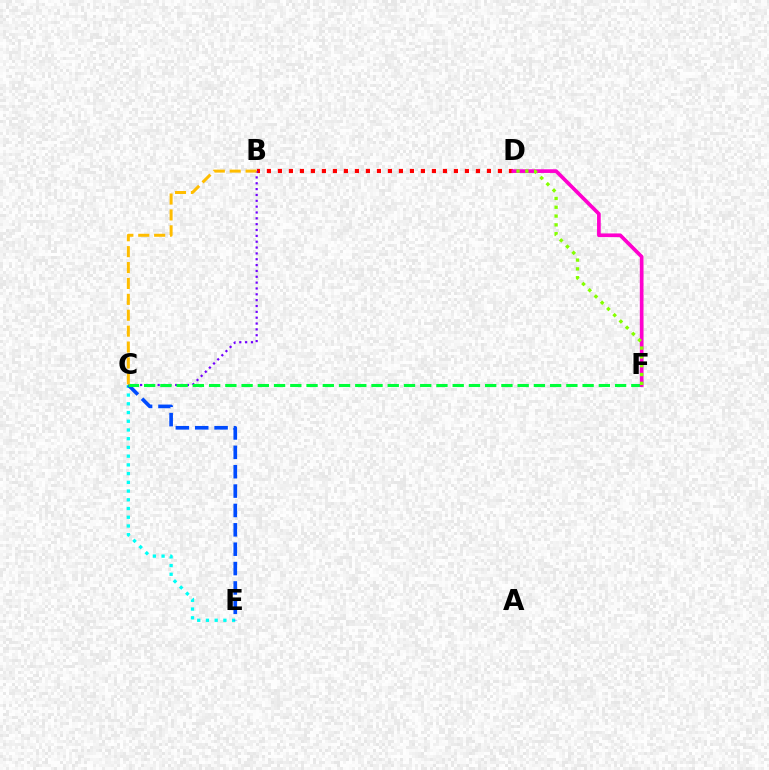{('C', 'E'): [{'color': '#00fff6', 'line_style': 'dotted', 'thickness': 2.37}, {'color': '#004bff', 'line_style': 'dashed', 'thickness': 2.63}], ('B', 'D'): [{'color': '#ff0000', 'line_style': 'dotted', 'thickness': 2.99}], ('B', 'C'): [{'color': '#7200ff', 'line_style': 'dotted', 'thickness': 1.59}, {'color': '#ffbd00', 'line_style': 'dashed', 'thickness': 2.16}], ('C', 'F'): [{'color': '#00ff39', 'line_style': 'dashed', 'thickness': 2.21}], ('D', 'F'): [{'color': '#ff00cf', 'line_style': 'solid', 'thickness': 2.65}, {'color': '#84ff00', 'line_style': 'dotted', 'thickness': 2.39}]}